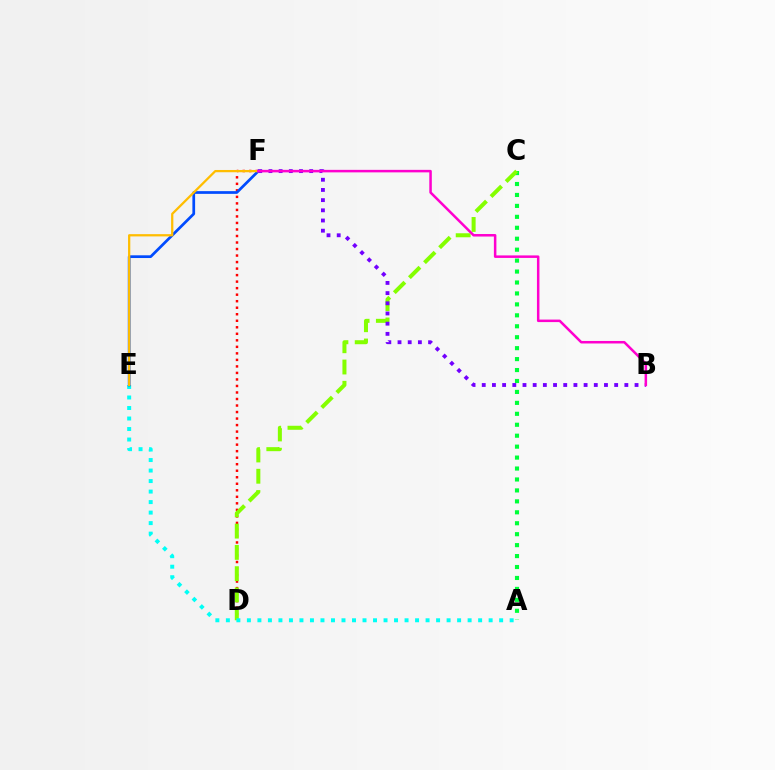{('D', 'F'): [{'color': '#ff0000', 'line_style': 'dotted', 'thickness': 1.77}], ('A', 'C'): [{'color': '#00ff39', 'line_style': 'dotted', 'thickness': 2.97}], ('C', 'D'): [{'color': '#84ff00', 'line_style': 'dashed', 'thickness': 2.89}], ('A', 'E'): [{'color': '#00fff6', 'line_style': 'dotted', 'thickness': 2.86}], ('E', 'F'): [{'color': '#004bff', 'line_style': 'solid', 'thickness': 1.96}, {'color': '#ffbd00', 'line_style': 'solid', 'thickness': 1.63}], ('B', 'F'): [{'color': '#7200ff', 'line_style': 'dotted', 'thickness': 2.77}, {'color': '#ff00cf', 'line_style': 'solid', 'thickness': 1.81}]}